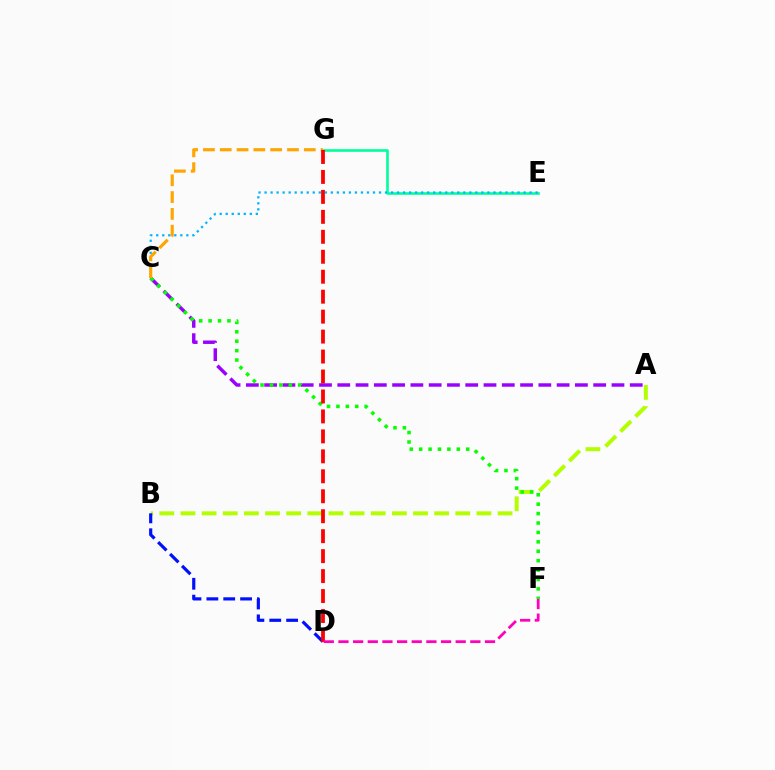{('A', 'B'): [{'color': '#b3ff00', 'line_style': 'dashed', 'thickness': 2.87}], ('A', 'C'): [{'color': '#9b00ff', 'line_style': 'dashed', 'thickness': 2.48}], ('C', 'F'): [{'color': '#08ff00', 'line_style': 'dotted', 'thickness': 2.56}], ('E', 'G'): [{'color': '#00ff9d', 'line_style': 'solid', 'thickness': 1.89}], ('B', 'D'): [{'color': '#0010ff', 'line_style': 'dashed', 'thickness': 2.29}], ('C', 'E'): [{'color': '#00b5ff', 'line_style': 'dotted', 'thickness': 1.64}], ('C', 'G'): [{'color': '#ffa500', 'line_style': 'dashed', 'thickness': 2.28}], ('D', 'G'): [{'color': '#ff0000', 'line_style': 'dashed', 'thickness': 2.71}], ('D', 'F'): [{'color': '#ff00bd', 'line_style': 'dashed', 'thickness': 1.99}]}